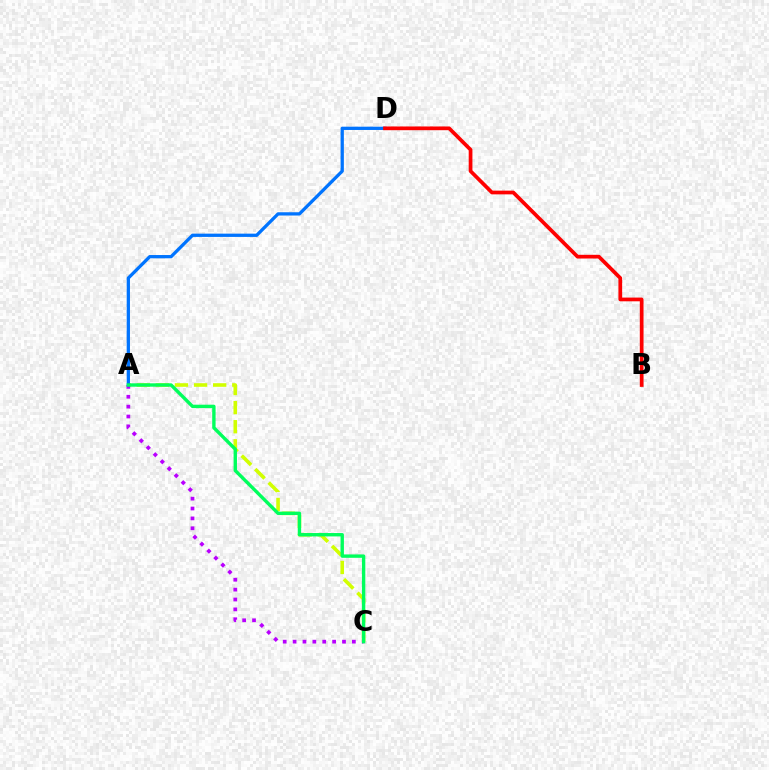{('A', 'C'): [{'color': '#d1ff00', 'line_style': 'dashed', 'thickness': 2.59}, {'color': '#b900ff', 'line_style': 'dotted', 'thickness': 2.68}, {'color': '#00ff5c', 'line_style': 'solid', 'thickness': 2.43}], ('A', 'D'): [{'color': '#0074ff', 'line_style': 'solid', 'thickness': 2.36}], ('B', 'D'): [{'color': '#ff0000', 'line_style': 'solid', 'thickness': 2.68}]}